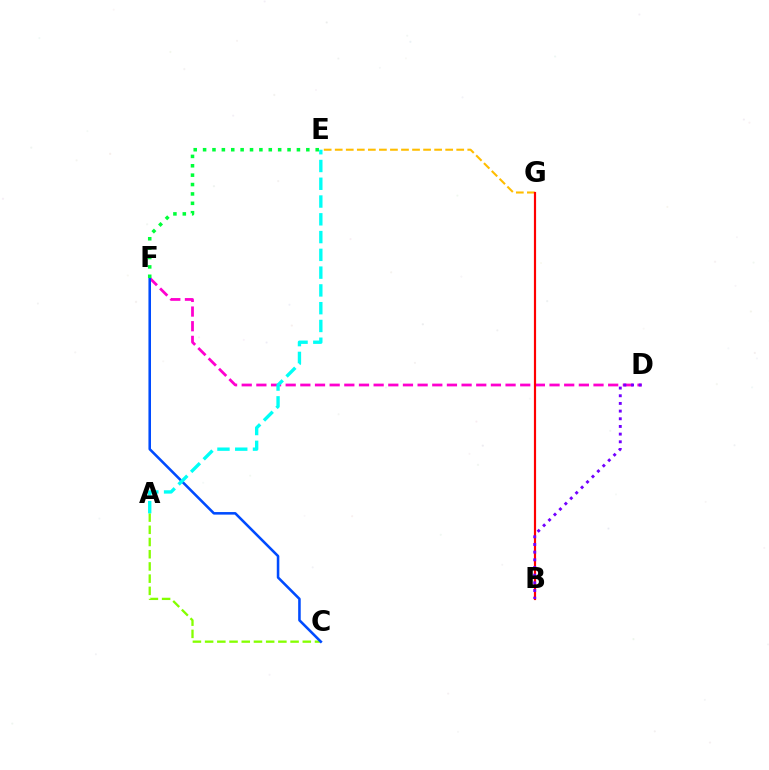{('D', 'F'): [{'color': '#ff00cf', 'line_style': 'dashed', 'thickness': 1.99}], ('A', 'C'): [{'color': '#84ff00', 'line_style': 'dashed', 'thickness': 1.66}], ('C', 'F'): [{'color': '#004bff', 'line_style': 'solid', 'thickness': 1.85}], ('E', 'G'): [{'color': '#ffbd00', 'line_style': 'dashed', 'thickness': 1.5}], ('B', 'G'): [{'color': '#ff0000', 'line_style': 'solid', 'thickness': 1.57}], ('E', 'F'): [{'color': '#00ff39', 'line_style': 'dotted', 'thickness': 2.55}], ('A', 'E'): [{'color': '#00fff6', 'line_style': 'dashed', 'thickness': 2.41}], ('B', 'D'): [{'color': '#7200ff', 'line_style': 'dotted', 'thickness': 2.08}]}